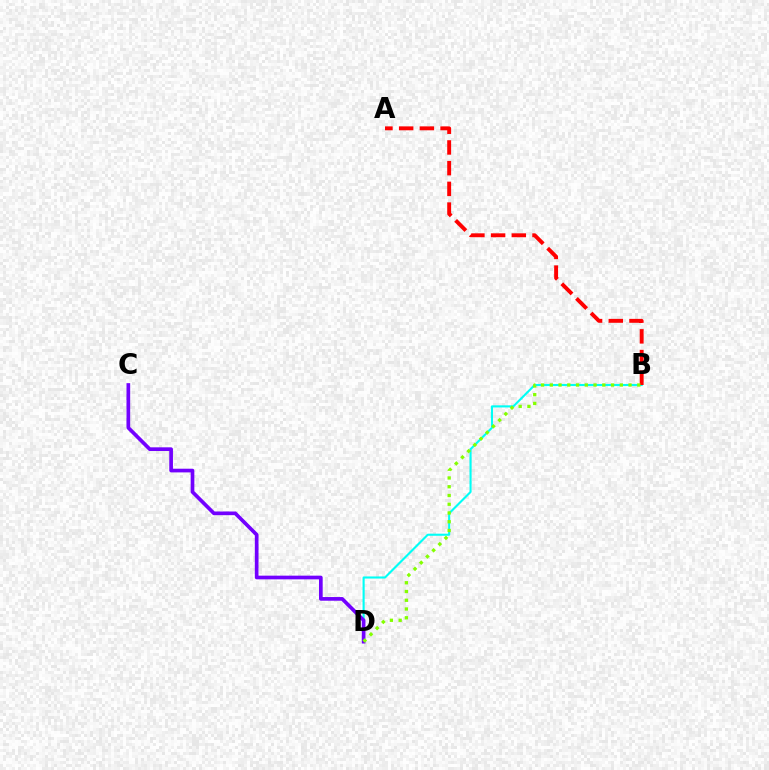{('B', 'D'): [{'color': '#00fff6', 'line_style': 'solid', 'thickness': 1.52}, {'color': '#84ff00', 'line_style': 'dotted', 'thickness': 2.38}], ('C', 'D'): [{'color': '#7200ff', 'line_style': 'solid', 'thickness': 2.65}], ('A', 'B'): [{'color': '#ff0000', 'line_style': 'dashed', 'thickness': 2.81}]}